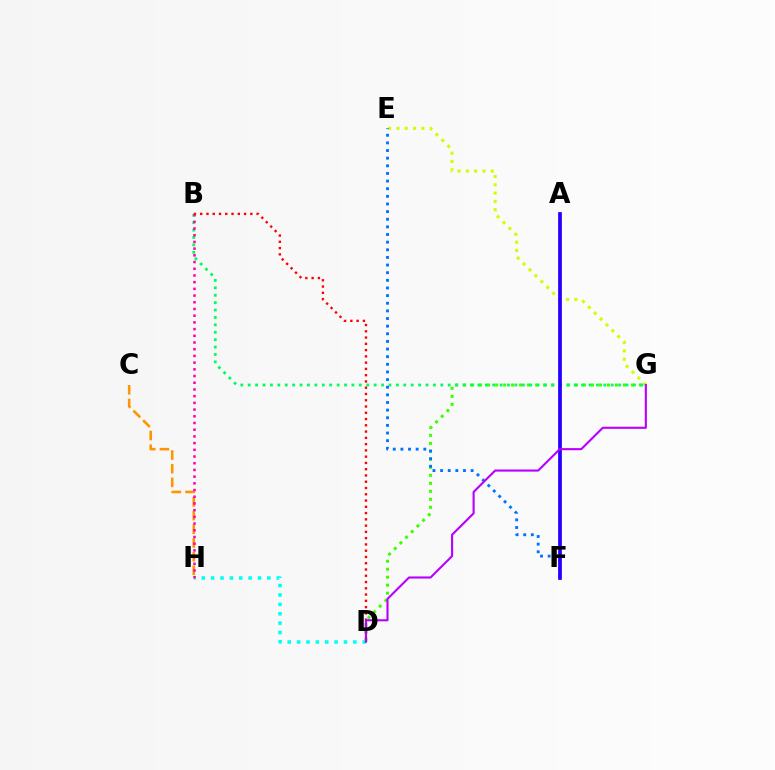{('E', 'G'): [{'color': '#d1ff00', 'line_style': 'dotted', 'thickness': 2.26}], ('D', 'H'): [{'color': '#00fff6', 'line_style': 'dotted', 'thickness': 2.55}], ('D', 'G'): [{'color': '#3dff00', 'line_style': 'dotted', 'thickness': 2.17}, {'color': '#b900ff', 'line_style': 'solid', 'thickness': 1.53}], ('B', 'G'): [{'color': '#00ff5c', 'line_style': 'dotted', 'thickness': 2.01}], ('B', 'D'): [{'color': '#ff0000', 'line_style': 'dotted', 'thickness': 1.7}], ('E', 'F'): [{'color': '#0074ff', 'line_style': 'dotted', 'thickness': 2.07}], ('A', 'F'): [{'color': '#2500ff', 'line_style': 'solid', 'thickness': 2.7}], ('C', 'H'): [{'color': '#ff9400', 'line_style': 'dashed', 'thickness': 1.86}], ('B', 'H'): [{'color': '#ff00ac', 'line_style': 'dotted', 'thickness': 1.82}]}